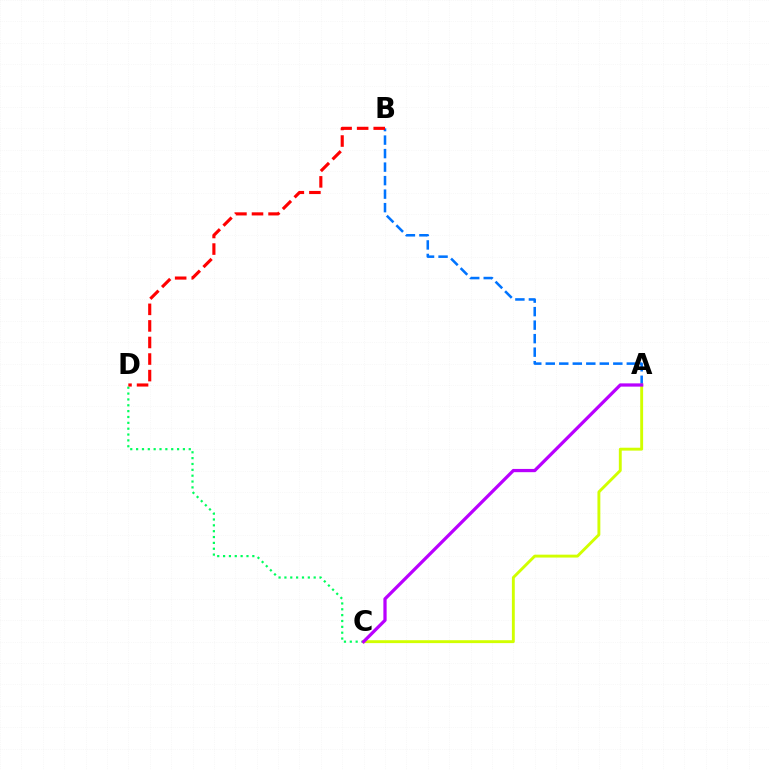{('A', 'B'): [{'color': '#0074ff', 'line_style': 'dashed', 'thickness': 1.84}], ('C', 'D'): [{'color': '#00ff5c', 'line_style': 'dotted', 'thickness': 1.59}], ('A', 'C'): [{'color': '#d1ff00', 'line_style': 'solid', 'thickness': 2.08}, {'color': '#b900ff', 'line_style': 'solid', 'thickness': 2.34}], ('B', 'D'): [{'color': '#ff0000', 'line_style': 'dashed', 'thickness': 2.25}]}